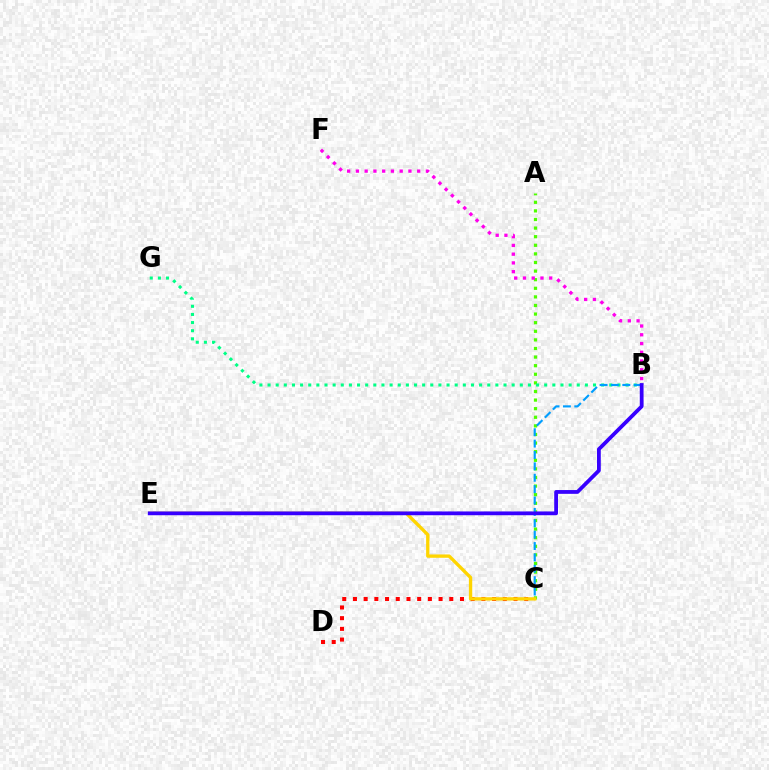{('C', 'D'): [{'color': '#ff0000', 'line_style': 'dotted', 'thickness': 2.91}], ('A', 'C'): [{'color': '#4fff00', 'line_style': 'dotted', 'thickness': 2.34}], ('C', 'E'): [{'color': '#ffd500', 'line_style': 'solid', 'thickness': 2.4}], ('B', 'G'): [{'color': '#00ff86', 'line_style': 'dotted', 'thickness': 2.21}], ('B', 'C'): [{'color': '#009eff', 'line_style': 'dashed', 'thickness': 1.55}], ('B', 'F'): [{'color': '#ff00ed', 'line_style': 'dotted', 'thickness': 2.38}], ('B', 'E'): [{'color': '#3700ff', 'line_style': 'solid', 'thickness': 2.73}]}